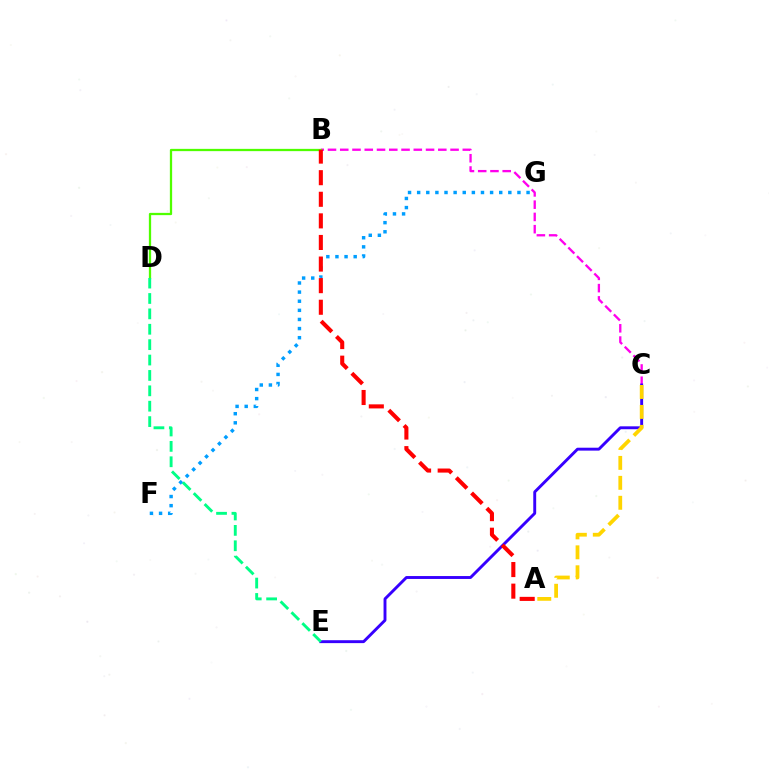{('B', 'C'): [{'color': '#ff00ed', 'line_style': 'dashed', 'thickness': 1.67}], ('B', 'D'): [{'color': '#4fff00', 'line_style': 'solid', 'thickness': 1.64}], ('C', 'E'): [{'color': '#3700ff', 'line_style': 'solid', 'thickness': 2.09}], ('F', 'G'): [{'color': '#009eff', 'line_style': 'dotted', 'thickness': 2.48}], ('A', 'B'): [{'color': '#ff0000', 'line_style': 'dashed', 'thickness': 2.93}], ('A', 'C'): [{'color': '#ffd500', 'line_style': 'dashed', 'thickness': 2.71}], ('D', 'E'): [{'color': '#00ff86', 'line_style': 'dashed', 'thickness': 2.09}]}